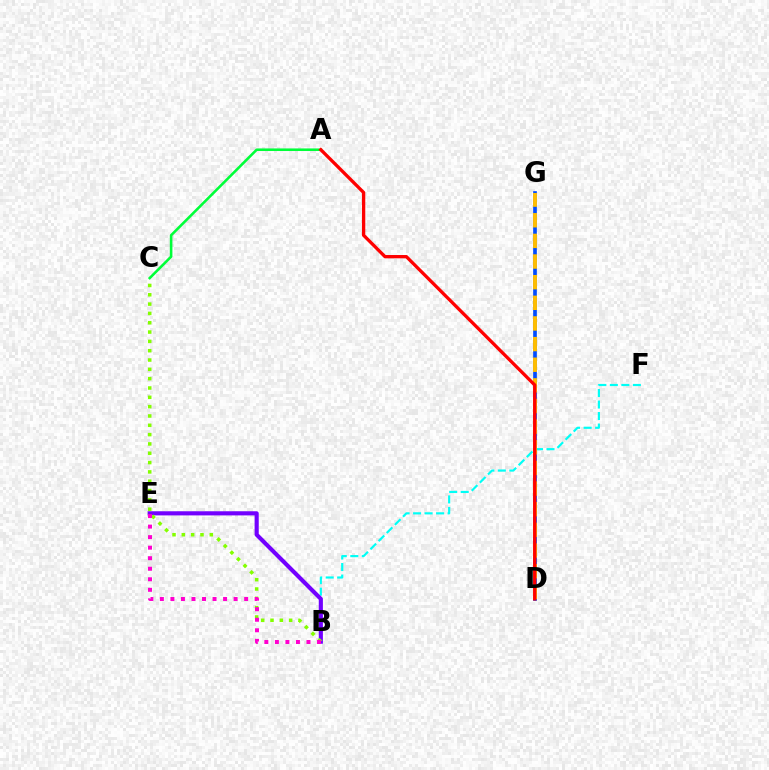{('A', 'C'): [{'color': '#00ff39', 'line_style': 'solid', 'thickness': 1.86}], ('D', 'G'): [{'color': '#004bff', 'line_style': 'solid', 'thickness': 2.64}, {'color': '#ffbd00', 'line_style': 'dashed', 'thickness': 2.8}], ('B', 'F'): [{'color': '#00fff6', 'line_style': 'dashed', 'thickness': 1.56}], ('B', 'E'): [{'color': '#7200ff', 'line_style': 'solid', 'thickness': 2.97}, {'color': '#ff00cf', 'line_style': 'dotted', 'thickness': 2.86}], ('B', 'C'): [{'color': '#84ff00', 'line_style': 'dotted', 'thickness': 2.53}], ('A', 'D'): [{'color': '#ff0000', 'line_style': 'solid', 'thickness': 2.38}]}